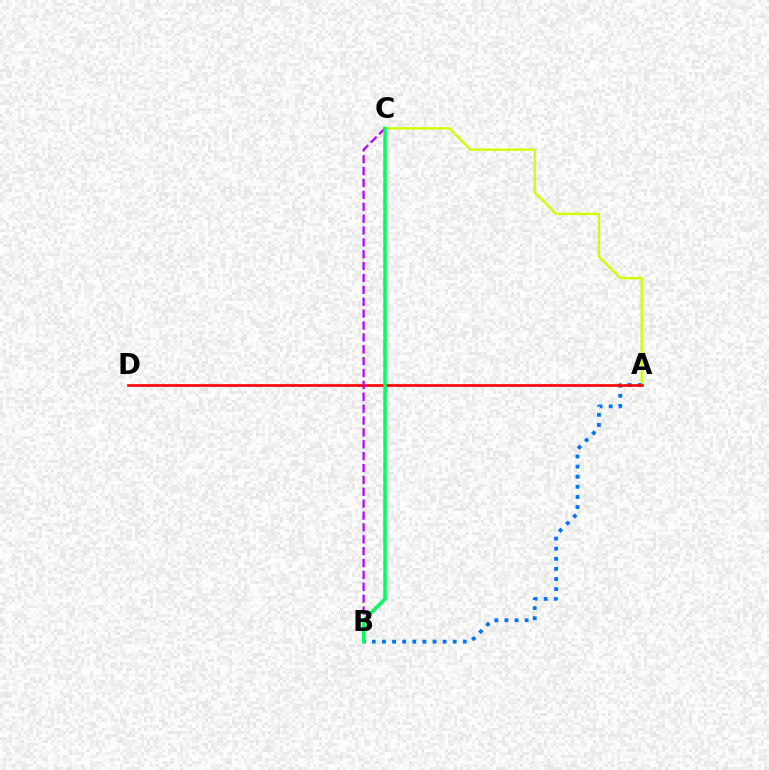{('A', 'C'): [{'color': '#d1ff00', 'line_style': 'solid', 'thickness': 1.72}], ('A', 'B'): [{'color': '#0074ff', 'line_style': 'dotted', 'thickness': 2.75}], ('A', 'D'): [{'color': '#ff0000', 'line_style': 'solid', 'thickness': 1.91}], ('B', 'C'): [{'color': '#b900ff', 'line_style': 'dashed', 'thickness': 1.61}, {'color': '#00ff5c', 'line_style': 'solid', 'thickness': 2.51}]}